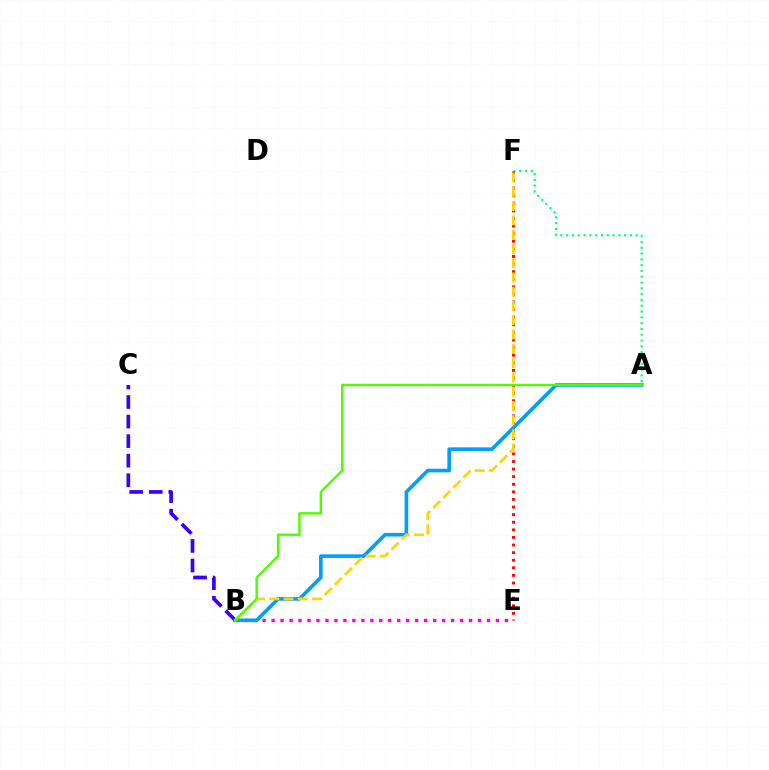{('A', 'F'): [{'color': '#00ff86', 'line_style': 'dotted', 'thickness': 1.58}], ('B', 'E'): [{'color': '#ff00ed', 'line_style': 'dotted', 'thickness': 2.44}], ('B', 'C'): [{'color': '#3700ff', 'line_style': 'dashed', 'thickness': 2.66}], ('E', 'F'): [{'color': '#ff0000', 'line_style': 'dotted', 'thickness': 2.06}], ('A', 'B'): [{'color': '#009eff', 'line_style': 'solid', 'thickness': 2.6}, {'color': '#4fff00', 'line_style': 'solid', 'thickness': 1.75}], ('B', 'F'): [{'color': '#ffd500', 'line_style': 'dashed', 'thickness': 1.94}]}